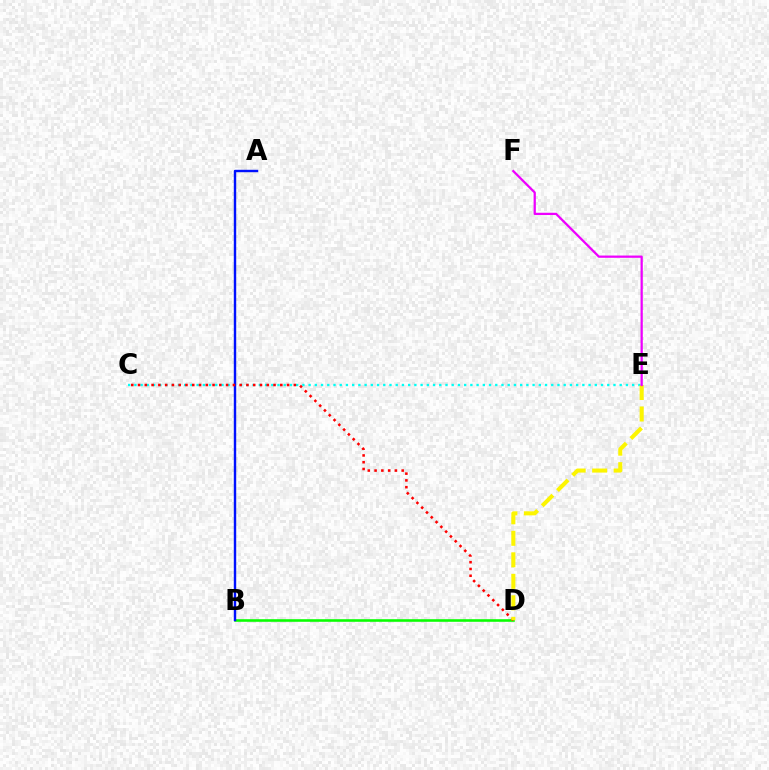{('C', 'E'): [{'color': '#00fff6', 'line_style': 'dotted', 'thickness': 1.69}], ('B', 'D'): [{'color': '#08ff00', 'line_style': 'solid', 'thickness': 1.86}], ('A', 'B'): [{'color': '#0010ff', 'line_style': 'solid', 'thickness': 1.74}], ('C', 'D'): [{'color': '#ff0000', 'line_style': 'dotted', 'thickness': 1.84}], ('D', 'E'): [{'color': '#fcf500', 'line_style': 'dashed', 'thickness': 2.92}], ('E', 'F'): [{'color': '#ee00ff', 'line_style': 'solid', 'thickness': 1.62}]}